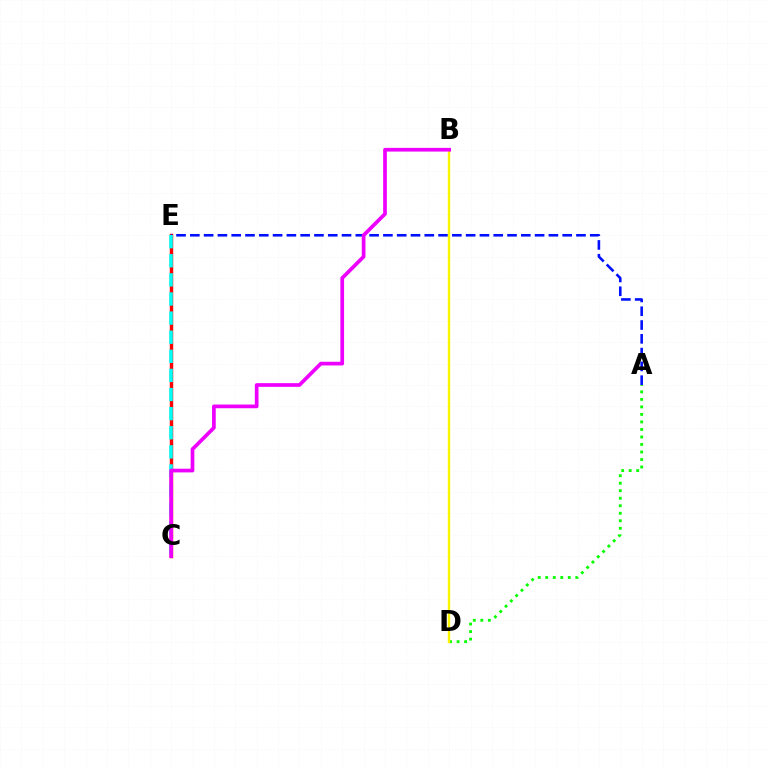{('C', 'E'): [{'color': '#ff0000', 'line_style': 'solid', 'thickness': 2.46}, {'color': '#00fff6', 'line_style': 'dashed', 'thickness': 2.6}], ('A', 'E'): [{'color': '#0010ff', 'line_style': 'dashed', 'thickness': 1.87}], ('A', 'D'): [{'color': '#08ff00', 'line_style': 'dotted', 'thickness': 2.04}], ('B', 'D'): [{'color': '#fcf500', 'line_style': 'solid', 'thickness': 1.71}], ('B', 'C'): [{'color': '#ee00ff', 'line_style': 'solid', 'thickness': 2.66}]}